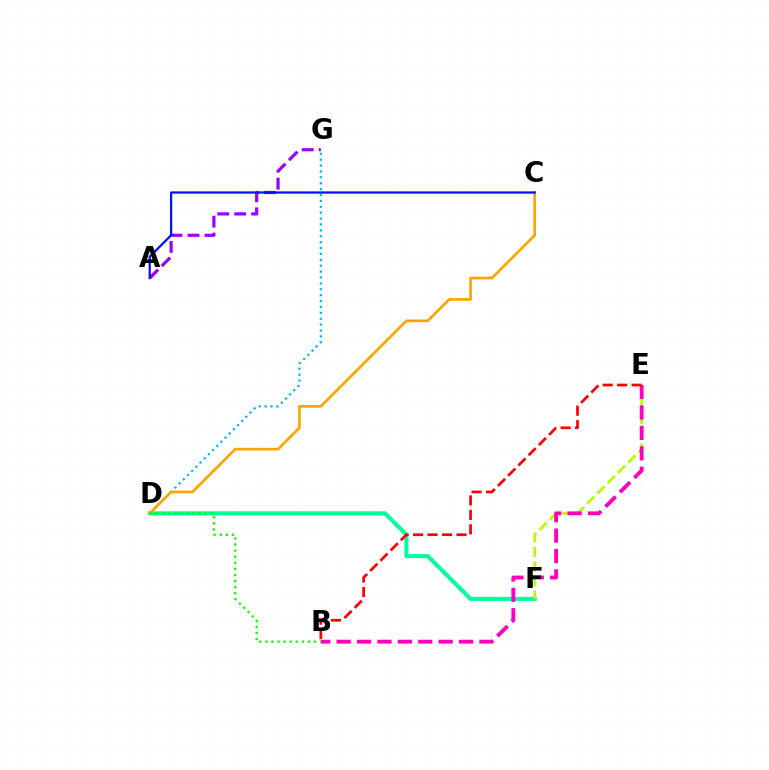{('D', 'F'): [{'color': '#00ff9d', 'line_style': 'solid', 'thickness': 2.94}], ('D', 'G'): [{'color': '#00b5ff', 'line_style': 'dotted', 'thickness': 1.6}], ('E', 'F'): [{'color': '#b3ff00', 'line_style': 'dashed', 'thickness': 1.98}], ('C', 'D'): [{'color': '#ffa500', 'line_style': 'solid', 'thickness': 1.96}], ('A', 'G'): [{'color': '#9b00ff', 'line_style': 'dashed', 'thickness': 2.31}], ('B', 'E'): [{'color': '#ff00bd', 'line_style': 'dashed', 'thickness': 2.77}, {'color': '#ff0000', 'line_style': 'dashed', 'thickness': 1.96}], ('A', 'C'): [{'color': '#0010ff', 'line_style': 'solid', 'thickness': 1.61}], ('B', 'D'): [{'color': '#08ff00', 'line_style': 'dotted', 'thickness': 1.65}]}